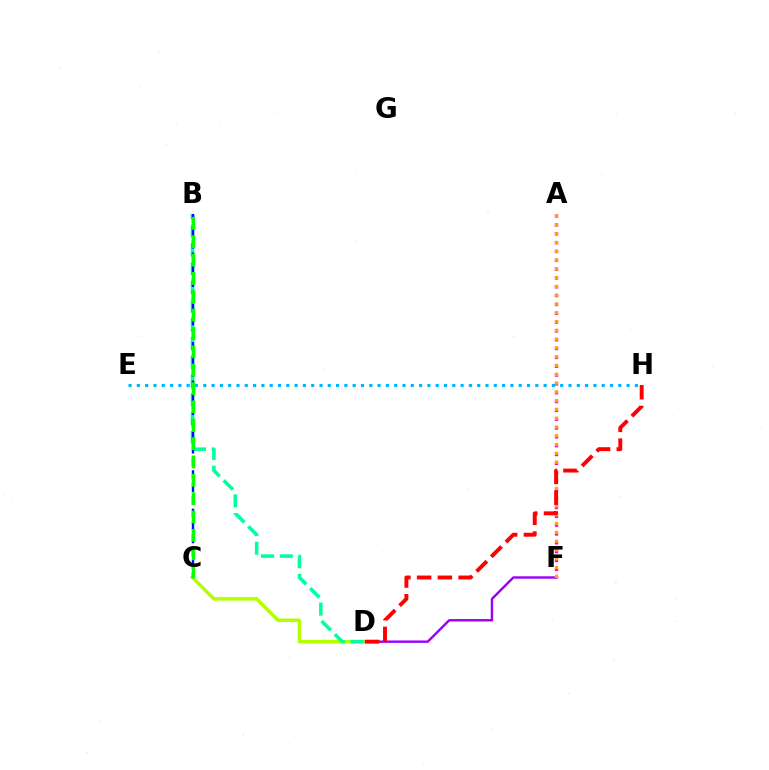{('D', 'F'): [{'color': '#9b00ff', 'line_style': 'solid', 'thickness': 1.74}], ('C', 'D'): [{'color': '#b3ff00', 'line_style': 'solid', 'thickness': 2.54}], ('A', 'F'): [{'color': '#ff00bd', 'line_style': 'dotted', 'thickness': 2.4}, {'color': '#ffa500', 'line_style': 'dotted', 'thickness': 2.39}], ('B', 'D'): [{'color': '#00ff9d', 'line_style': 'dashed', 'thickness': 2.55}], ('E', 'H'): [{'color': '#00b5ff', 'line_style': 'dotted', 'thickness': 2.26}], ('B', 'C'): [{'color': '#0010ff', 'line_style': 'dashed', 'thickness': 1.74}, {'color': '#08ff00', 'line_style': 'dashed', 'thickness': 2.49}], ('D', 'H'): [{'color': '#ff0000', 'line_style': 'dashed', 'thickness': 2.82}]}